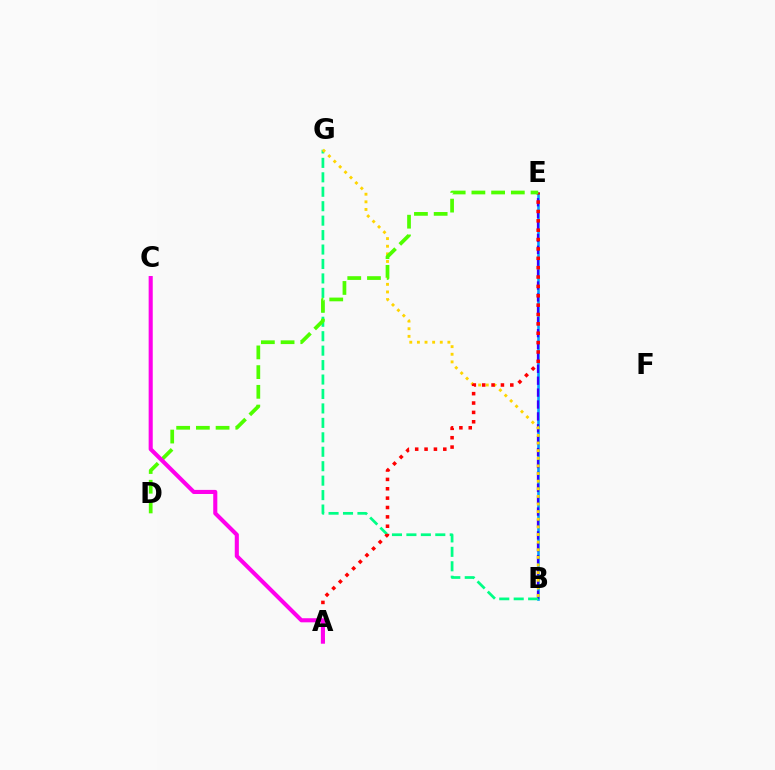{('B', 'E'): [{'color': '#009eff', 'line_style': 'solid', 'thickness': 1.89}, {'color': '#3700ff', 'line_style': 'dashed', 'thickness': 1.62}], ('B', 'G'): [{'color': '#00ff86', 'line_style': 'dashed', 'thickness': 1.96}, {'color': '#ffd500', 'line_style': 'dotted', 'thickness': 2.07}], ('A', 'E'): [{'color': '#ff0000', 'line_style': 'dotted', 'thickness': 2.55}], ('D', 'E'): [{'color': '#4fff00', 'line_style': 'dashed', 'thickness': 2.68}], ('A', 'C'): [{'color': '#ff00ed', 'line_style': 'solid', 'thickness': 2.94}]}